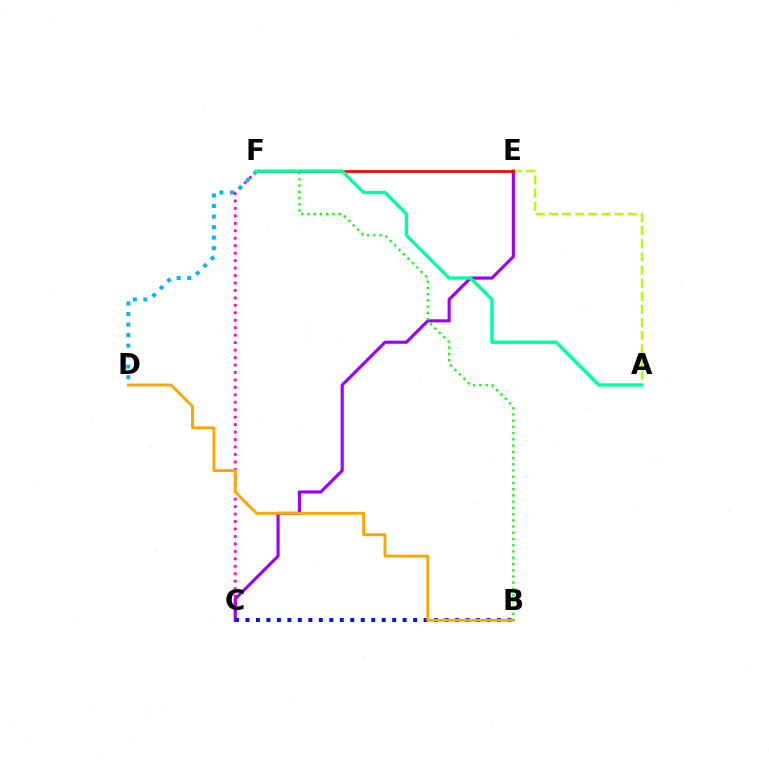{('C', 'F'): [{'color': '#ff00bd', 'line_style': 'dotted', 'thickness': 2.03}], ('A', 'E'): [{'color': '#b3ff00', 'line_style': 'dashed', 'thickness': 1.79}], ('C', 'E'): [{'color': '#9b00ff', 'line_style': 'solid', 'thickness': 2.24}], ('B', 'C'): [{'color': '#0010ff', 'line_style': 'dotted', 'thickness': 2.85}], ('B', 'D'): [{'color': '#ffa500', 'line_style': 'solid', 'thickness': 2.08}], ('B', 'F'): [{'color': '#08ff00', 'line_style': 'dotted', 'thickness': 1.69}], ('D', 'F'): [{'color': '#00b5ff', 'line_style': 'dotted', 'thickness': 2.86}], ('E', 'F'): [{'color': '#ff0000', 'line_style': 'solid', 'thickness': 1.96}], ('A', 'F'): [{'color': '#00ff9d', 'line_style': 'solid', 'thickness': 2.44}]}